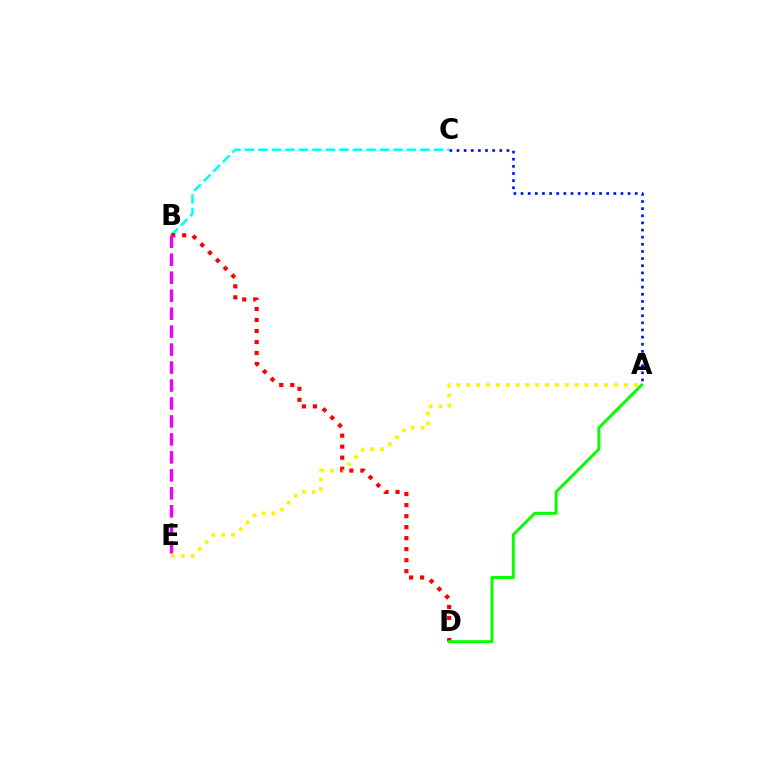{('A', 'C'): [{'color': '#0010ff', 'line_style': 'dotted', 'thickness': 1.94}], ('A', 'E'): [{'color': '#fcf500', 'line_style': 'dotted', 'thickness': 2.68}], ('B', 'C'): [{'color': '#00fff6', 'line_style': 'dashed', 'thickness': 1.83}], ('B', 'D'): [{'color': '#ff0000', 'line_style': 'dotted', 'thickness': 2.99}], ('A', 'D'): [{'color': '#08ff00', 'line_style': 'solid', 'thickness': 2.14}], ('B', 'E'): [{'color': '#ee00ff', 'line_style': 'dashed', 'thickness': 2.44}]}